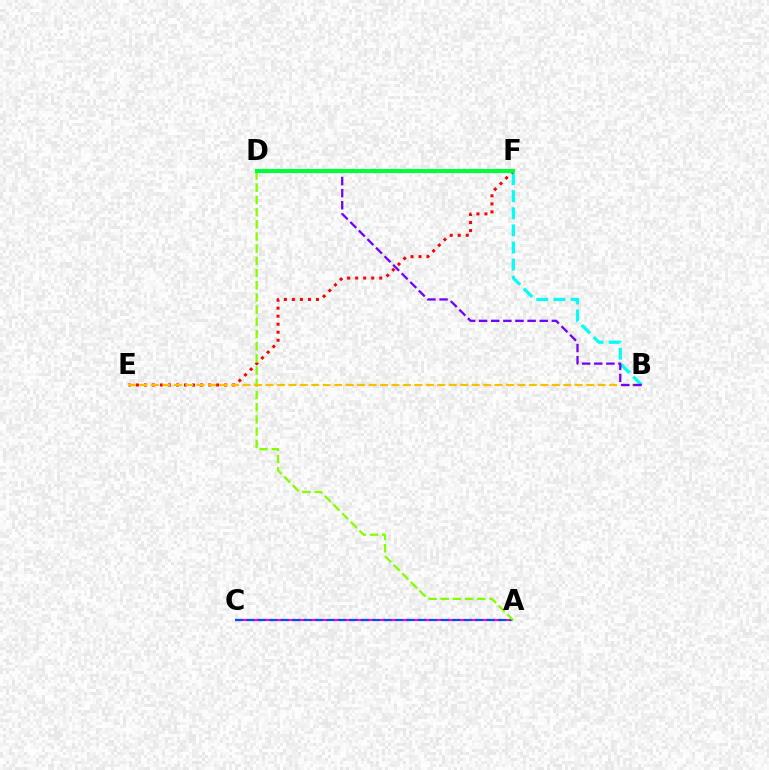{('B', 'F'): [{'color': '#00fff6', 'line_style': 'dashed', 'thickness': 2.32}], ('A', 'C'): [{'color': '#ff00cf', 'line_style': 'dashed', 'thickness': 1.55}, {'color': '#004bff', 'line_style': 'dashed', 'thickness': 1.55}], ('E', 'F'): [{'color': '#ff0000', 'line_style': 'dotted', 'thickness': 2.18}], ('A', 'D'): [{'color': '#84ff00', 'line_style': 'dashed', 'thickness': 1.66}], ('B', 'E'): [{'color': '#ffbd00', 'line_style': 'dashed', 'thickness': 1.56}], ('B', 'D'): [{'color': '#7200ff', 'line_style': 'dashed', 'thickness': 1.65}], ('D', 'F'): [{'color': '#00ff39', 'line_style': 'solid', 'thickness': 2.95}]}